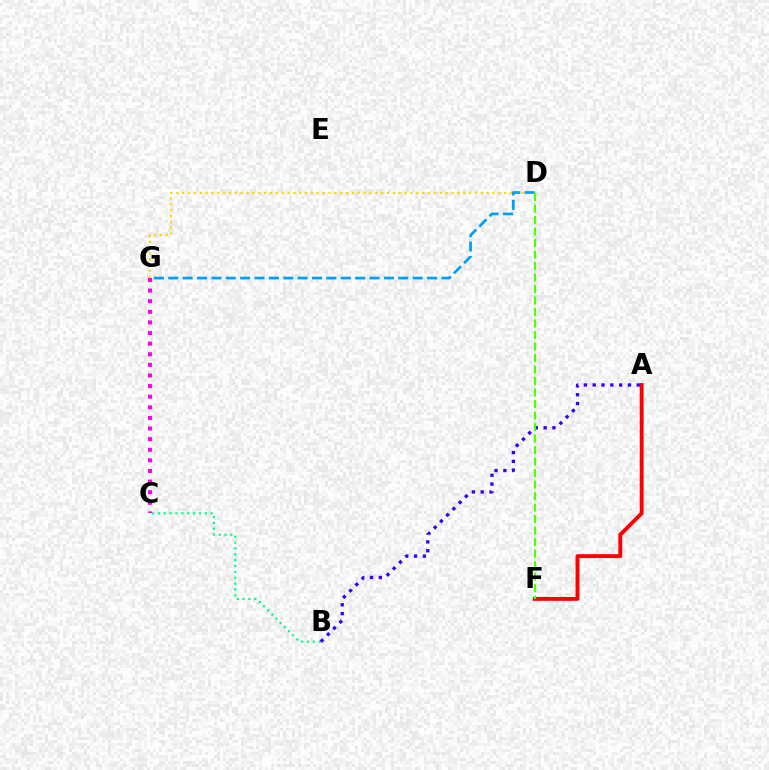{('D', 'G'): [{'color': '#ffd500', 'line_style': 'dotted', 'thickness': 1.59}, {'color': '#009eff', 'line_style': 'dashed', 'thickness': 1.95}], ('A', 'F'): [{'color': '#ff0000', 'line_style': 'solid', 'thickness': 2.79}], ('B', 'C'): [{'color': '#00ff86', 'line_style': 'dotted', 'thickness': 1.59}], ('A', 'B'): [{'color': '#3700ff', 'line_style': 'dotted', 'thickness': 2.39}], ('D', 'F'): [{'color': '#4fff00', 'line_style': 'dashed', 'thickness': 1.56}], ('C', 'G'): [{'color': '#ff00ed', 'line_style': 'dotted', 'thickness': 2.88}]}